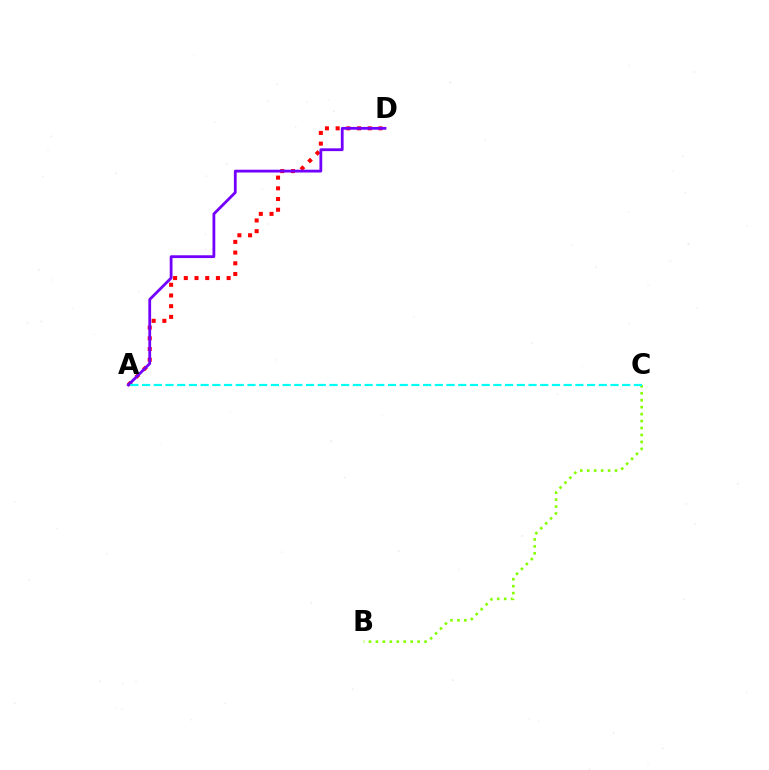{('A', 'D'): [{'color': '#ff0000', 'line_style': 'dotted', 'thickness': 2.91}, {'color': '#7200ff', 'line_style': 'solid', 'thickness': 2.01}], ('B', 'C'): [{'color': '#84ff00', 'line_style': 'dotted', 'thickness': 1.89}], ('A', 'C'): [{'color': '#00fff6', 'line_style': 'dashed', 'thickness': 1.59}]}